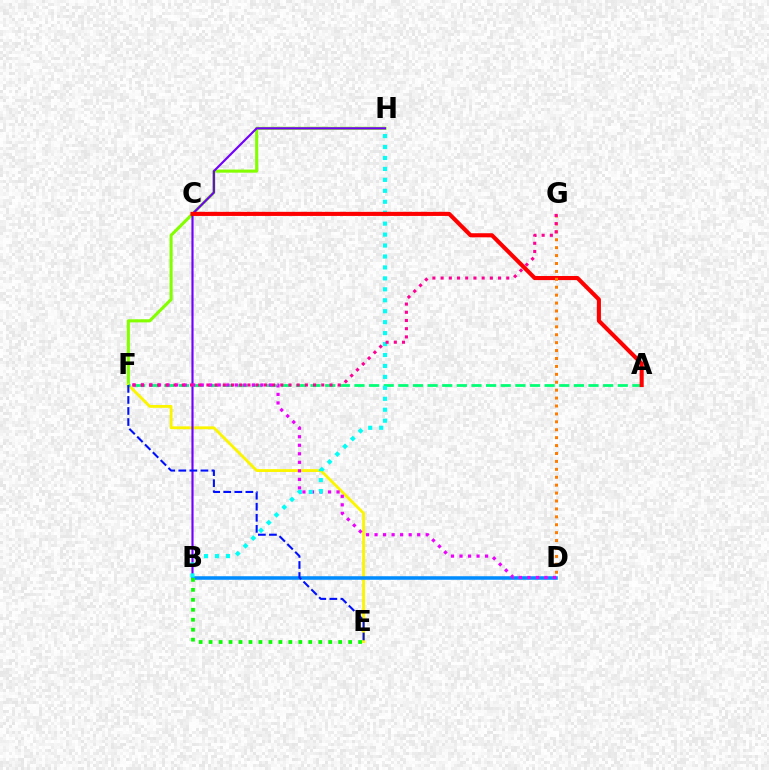{('F', 'H'): [{'color': '#84ff00', 'line_style': 'solid', 'thickness': 2.23}], ('E', 'F'): [{'color': '#fcf500', 'line_style': 'solid', 'thickness': 2.04}, {'color': '#0010ff', 'line_style': 'dashed', 'thickness': 1.5}], ('B', 'H'): [{'color': '#7200ff', 'line_style': 'solid', 'thickness': 1.55}, {'color': '#00fff6', 'line_style': 'dotted', 'thickness': 2.97}], ('B', 'D'): [{'color': '#008cff', 'line_style': 'solid', 'thickness': 2.55}], ('A', 'F'): [{'color': '#00ff74', 'line_style': 'dashed', 'thickness': 1.99}], ('D', 'F'): [{'color': '#ee00ff', 'line_style': 'dotted', 'thickness': 2.32}], ('A', 'C'): [{'color': '#ff0000', 'line_style': 'solid', 'thickness': 2.95}], ('B', 'E'): [{'color': '#08ff00', 'line_style': 'dotted', 'thickness': 2.71}], ('D', 'G'): [{'color': '#ff7c00', 'line_style': 'dotted', 'thickness': 2.15}], ('F', 'G'): [{'color': '#ff0094', 'line_style': 'dotted', 'thickness': 2.23}]}